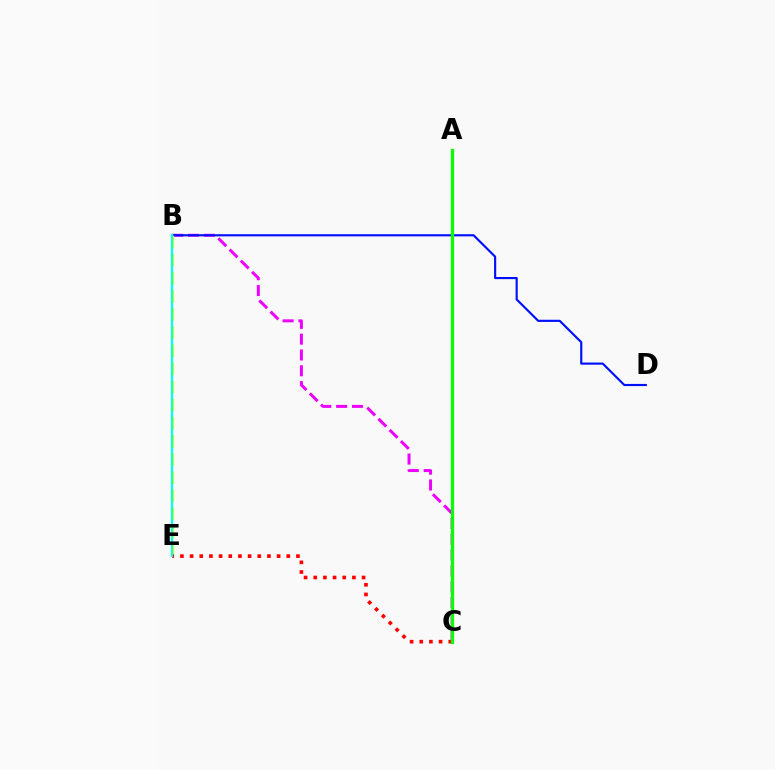{('B', 'C'): [{'color': '#ee00ff', 'line_style': 'dashed', 'thickness': 2.15}], ('B', 'D'): [{'color': '#0010ff', 'line_style': 'solid', 'thickness': 1.55}], ('B', 'E'): [{'color': '#fcf500', 'line_style': 'dashed', 'thickness': 2.46}, {'color': '#00fff6', 'line_style': 'solid', 'thickness': 1.64}], ('C', 'E'): [{'color': '#ff0000', 'line_style': 'dotted', 'thickness': 2.63}], ('A', 'C'): [{'color': '#08ff00', 'line_style': 'solid', 'thickness': 2.32}]}